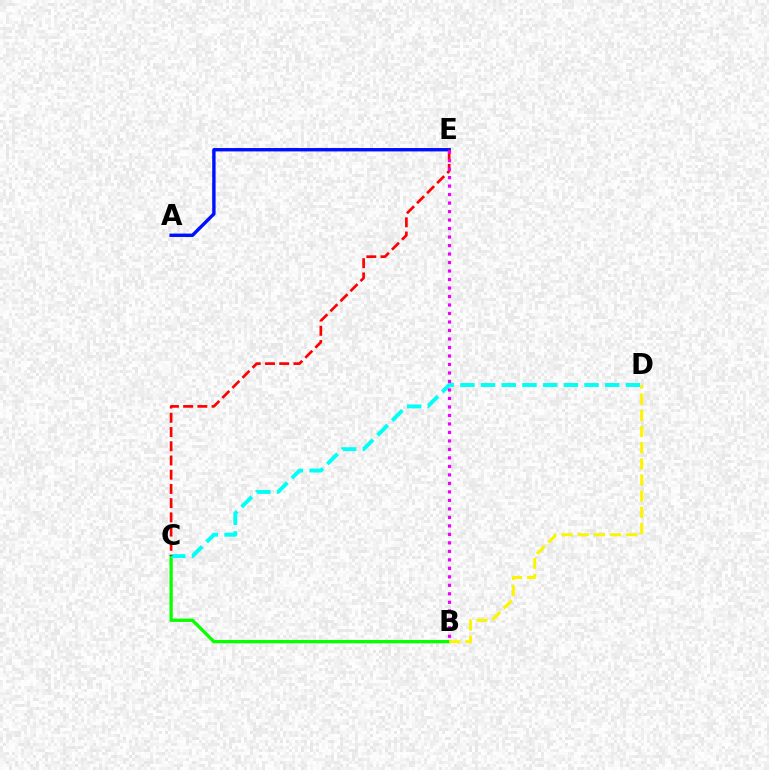{('B', 'C'): [{'color': '#08ff00', 'line_style': 'solid', 'thickness': 2.38}], ('A', 'E'): [{'color': '#0010ff', 'line_style': 'solid', 'thickness': 2.44}], ('C', 'D'): [{'color': '#00fff6', 'line_style': 'dashed', 'thickness': 2.81}], ('C', 'E'): [{'color': '#ff0000', 'line_style': 'dashed', 'thickness': 1.93}], ('B', 'E'): [{'color': '#ee00ff', 'line_style': 'dotted', 'thickness': 2.31}], ('B', 'D'): [{'color': '#fcf500', 'line_style': 'dashed', 'thickness': 2.2}]}